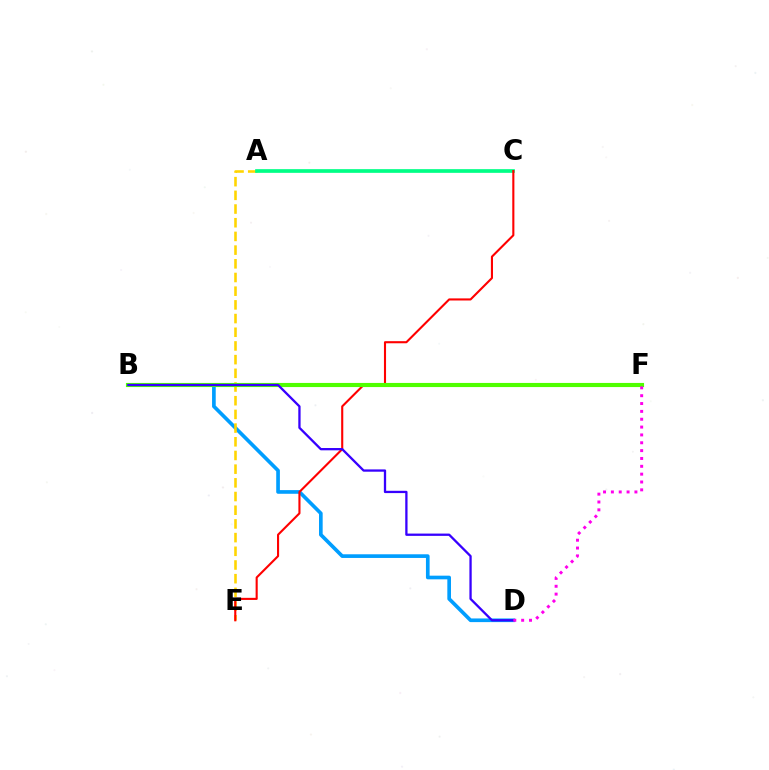{('B', 'D'): [{'color': '#009eff', 'line_style': 'solid', 'thickness': 2.64}, {'color': '#3700ff', 'line_style': 'solid', 'thickness': 1.65}], ('A', 'E'): [{'color': '#ffd500', 'line_style': 'dashed', 'thickness': 1.86}], ('A', 'C'): [{'color': '#00ff86', 'line_style': 'solid', 'thickness': 2.65}], ('C', 'E'): [{'color': '#ff0000', 'line_style': 'solid', 'thickness': 1.52}], ('B', 'F'): [{'color': '#4fff00', 'line_style': 'solid', 'thickness': 2.97}], ('D', 'F'): [{'color': '#ff00ed', 'line_style': 'dotted', 'thickness': 2.13}]}